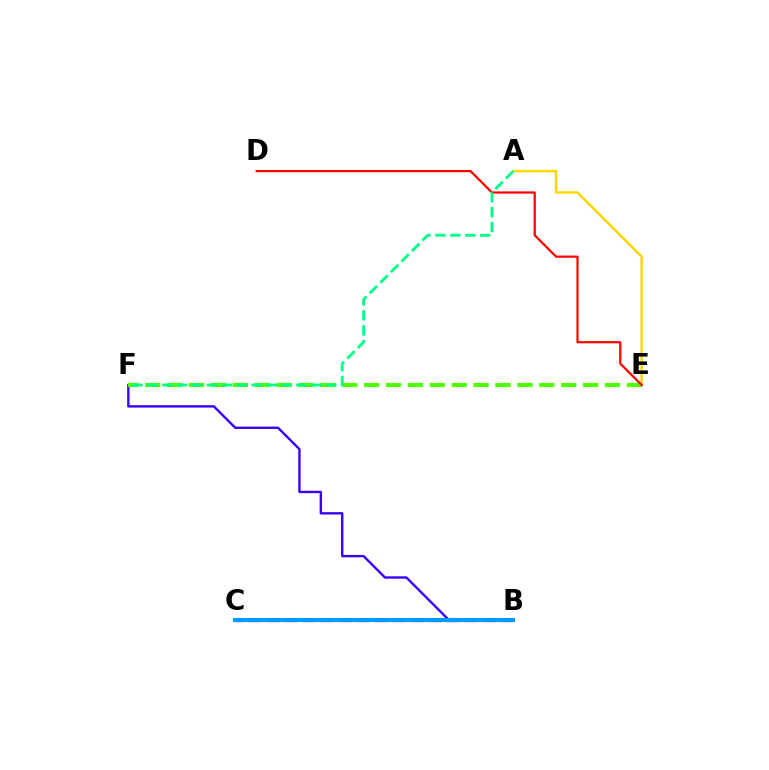{('A', 'E'): [{'color': '#ffd500', 'line_style': 'solid', 'thickness': 1.75}], ('B', 'F'): [{'color': '#3700ff', 'line_style': 'solid', 'thickness': 1.71}], ('E', 'F'): [{'color': '#4fff00', 'line_style': 'dashed', 'thickness': 2.97}], ('B', 'C'): [{'color': '#ff00ed', 'line_style': 'dashed', 'thickness': 2.45}, {'color': '#009eff', 'line_style': 'solid', 'thickness': 2.94}], ('D', 'E'): [{'color': '#ff0000', 'line_style': 'solid', 'thickness': 1.59}], ('A', 'F'): [{'color': '#00ff86', 'line_style': 'dashed', 'thickness': 2.03}]}